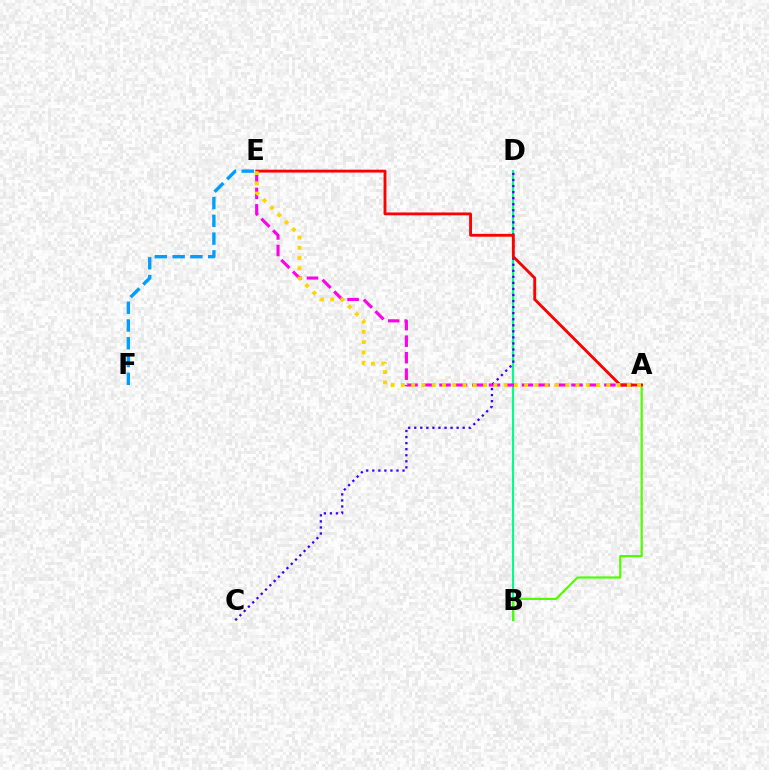{('B', 'D'): [{'color': '#00ff86', 'line_style': 'solid', 'thickness': 1.54}], ('A', 'E'): [{'color': '#ff00ed', 'line_style': 'dashed', 'thickness': 2.24}, {'color': '#ff0000', 'line_style': 'solid', 'thickness': 2.06}, {'color': '#ffd500', 'line_style': 'dotted', 'thickness': 2.79}], ('A', 'B'): [{'color': '#4fff00', 'line_style': 'solid', 'thickness': 1.59}], ('C', 'D'): [{'color': '#3700ff', 'line_style': 'dotted', 'thickness': 1.64}], ('E', 'F'): [{'color': '#009eff', 'line_style': 'dashed', 'thickness': 2.41}]}